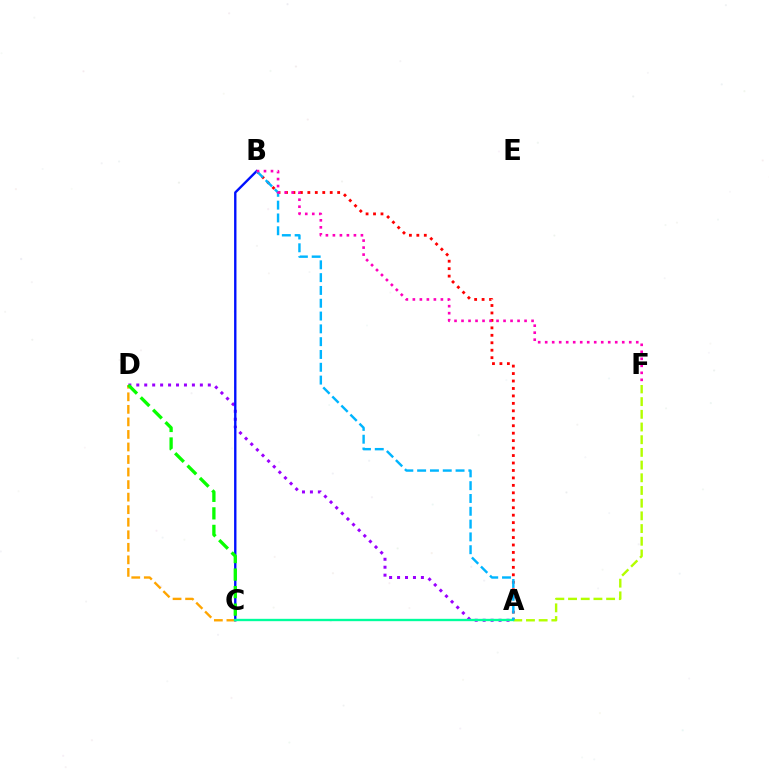{('A', 'B'): [{'color': '#ff0000', 'line_style': 'dotted', 'thickness': 2.03}, {'color': '#00b5ff', 'line_style': 'dashed', 'thickness': 1.74}], ('A', 'D'): [{'color': '#9b00ff', 'line_style': 'dotted', 'thickness': 2.16}], ('B', 'C'): [{'color': '#0010ff', 'line_style': 'solid', 'thickness': 1.71}], ('C', 'D'): [{'color': '#ffa500', 'line_style': 'dashed', 'thickness': 1.7}, {'color': '#08ff00', 'line_style': 'dashed', 'thickness': 2.38}], ('A', 'F'): [{'color': '#b3ff00', 'line_style': 'dashed', 'thickness': 1.72}], ('A', 'C'): [{'color': '#00ff9d', 'line_style': 'solid', 'thickness': 1.69}], ('B', 'F'): [{'color': '#ff00bd', 'line_style': 'dotted', 'thickness': 1.9}]}